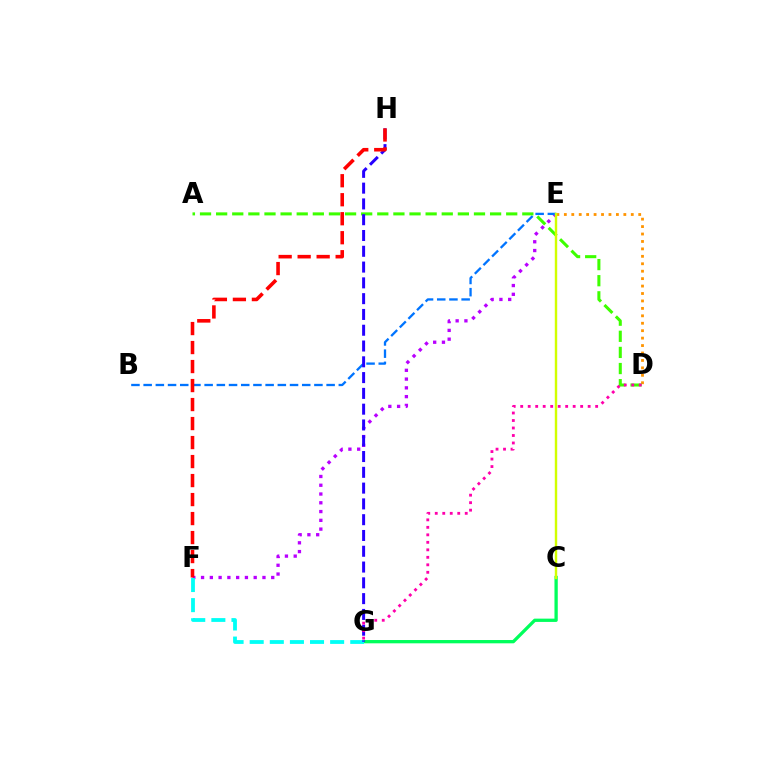{('E', 'F'): [{'color': '#b900ff', 'line_style': 'dotted', 'thickness': 2.38}], ('C', 'G'): [{'color': '#00ff5c', 'line_style': 'solid', 'thickness': 2.37}], ('D', 'E'): [{'color': '#ff9400', 'line_style': 'dotted', 'thickness': 2.02}], ('F', 'G'): [{'color': '#00fff6', 'line_style': 'dashed', 'thickness': 2.73}], ('B', 'E'): [{'color': '#0074ff', 'line_style': 'dashed', 'thickness': 1.66}], ('A', 'D'): [{'color': '#3dff00', 'line_style': 'dashed', 'thickness': 2.19}], ('G', 'H'): [{'color': '#2500ff', 'line_style': 'dashed', 'thickness': 2.14}], ('D', 'G'): [{'color': '#ff00ac', 'line_style': 'dotted', 'thickness': 2.04}], ('F', 'H'): [{'color': '#ff0000', 'line_style': 'dashed', 'thickness': 2.58}], ('C', 'E'): [{'color': '#d1ff00', 'line_style': 'solid', 'thickness': 1.74}]}